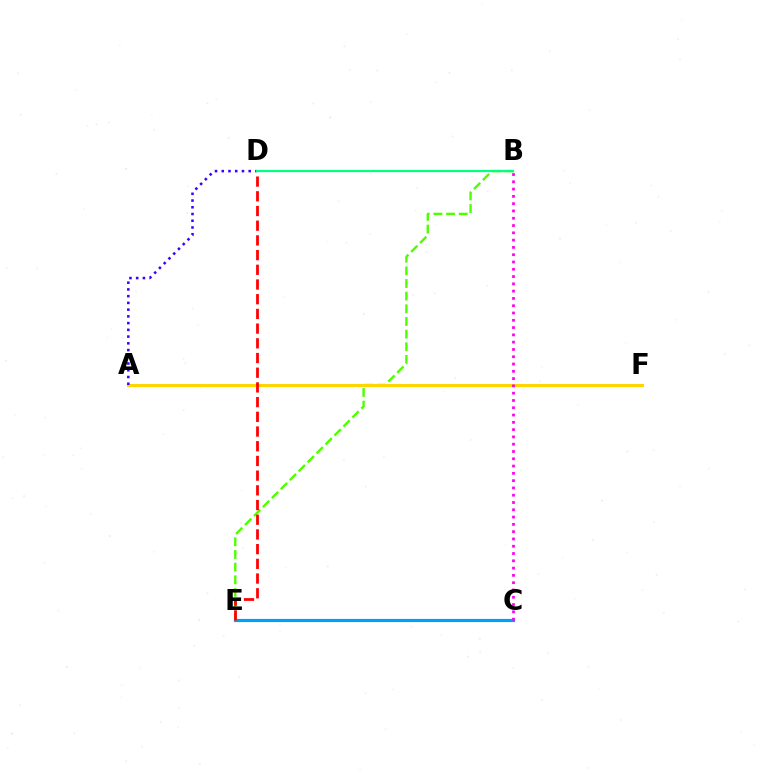{('C', 'E'): [{'color': '#009eff', 'line_style': 'solid', 'thickness': 2.28}], ('B', 'E'): [{'color': '#4fff00', 'line_style': 'dashed', 'thickness': 1.72}], ('A', 'F'): [{'color': '#ffd500', 'line_style': 'solid', 'thickness': 2.19}], ('D', 'E'): [{'color': '#ff0000', 'line_style': 'dashed', 'thickness': 2.0}], ('A', 'D'): [{'color': '#3700ff', 'line_style': 'dotted', 'thickness': 1.83}], ('B', 'D'): [{'color': '#00ff86', 'line_style': 'solid', 'thickness': 1.61}], ('B', 'C'): [{'color': '#ff00ed', 'line_style': 'dotted', 'thickness': 1.98}]}